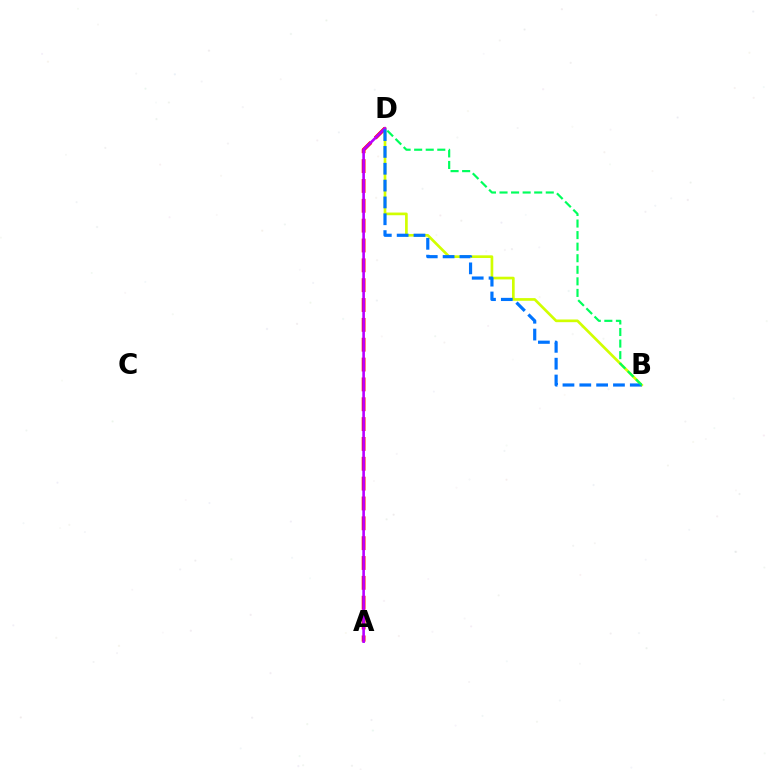{('B', 'D'): [{'color': '#d1ff00', 'line_style': 'solid', 'thickness': 1.93}, {'color': '#0074ff', 'line_style': 'dashed', 'thickness': 2.29}, {'color': '#00ff5c', 'line_style': 'dashed', 'thickness': 1.57}], ('A', 'D'): [{'color': '#ff0000', 'line_style': 'dashed', 'thickness': 2.7}, {'color': '#b900ff', 'line_style': 'solid', 'thickness': 1.89}]}